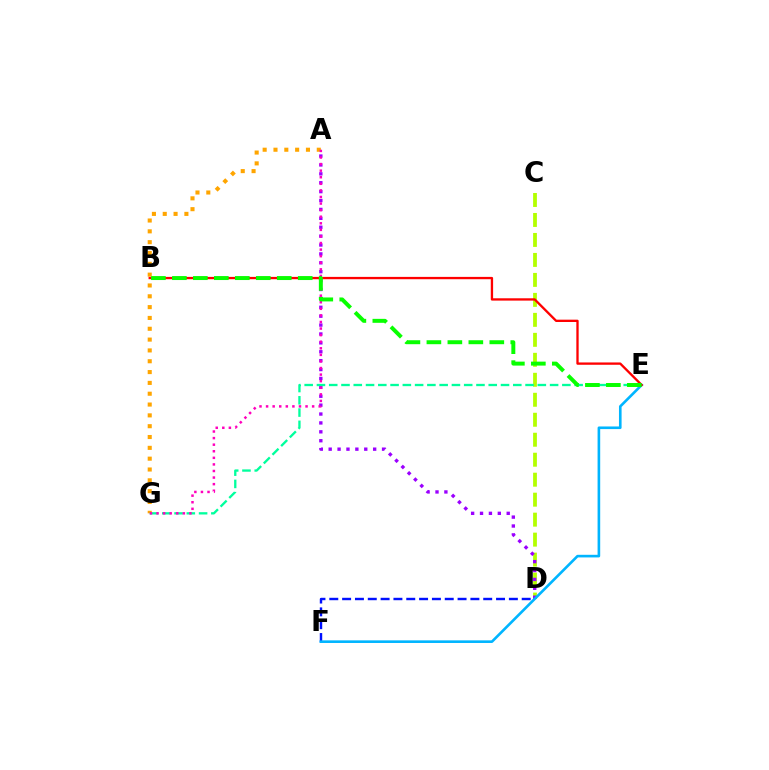{('C', 'D'): [{'color': '#b3ff00', 'line_style': 'dashed', 'thickness': 2.71}], ('A', 'D'): [{'color': '#9b00ff', 'line_style': 'dotted', 'thickness': 2.42}], ('A', 'G'): [{'color': '#ffa500', 'line_style': 'dotted', 'thickness': 2.94}, {'color': '#ff00bd', 'line_style': 'dotted', 'thickness': 1.79}], ('D', 'F'): [{'color': '#0010ff', 'line_style': 'dashed', 'thickness': 1.74}], ('E', 'G'): [{'color': '#00ff9d', 'line_style': 'dashed', 'thickness': 1.67}], ('E', 'F'): [{'color': '#00b5ff', 'line_style': 'solid', 'thickness': 1.89}], ('B', 'E'): [{'color': '#ff0000', 'line_style': 'solid', 'thickness': 1.67}, {'color': '#08ff00', 'line_style': 'dashed', 'thickness': 2.85}]}